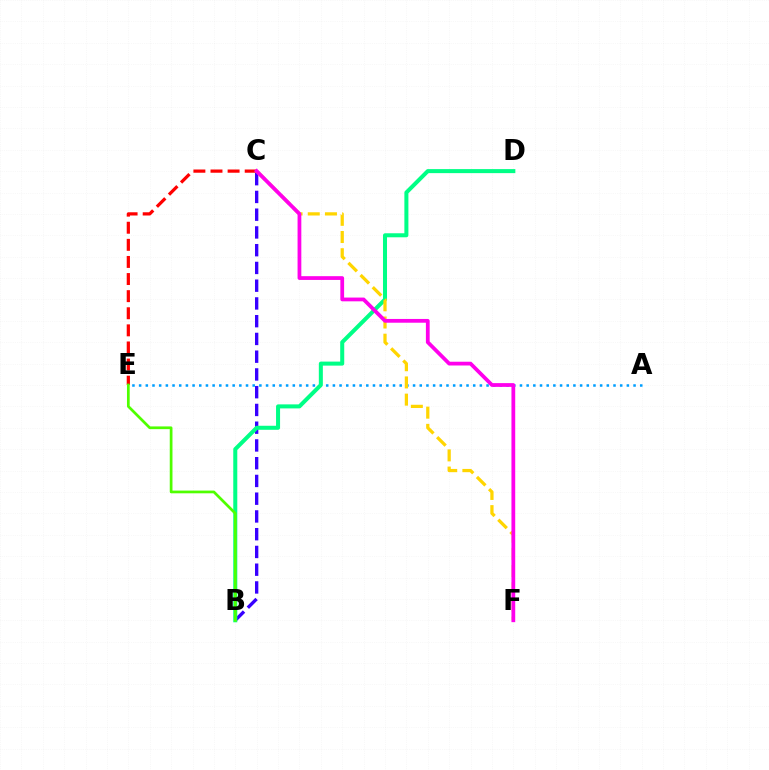{('B', 'C'): [{'color': '#3700ff', 'line_style': 'dashed', 'thickness': 2.41}], ('A', 'E'): [{'color': '#009eff', 'line_style': 'dotted', 'thickness': 1.82}], ('B', 'D'): [{'color': '#00ff86', 'line_style': 'solid', 'thickness': 2.9}], ('C', 'E'): [{'color': '#ff0000', 'line_style': 'dashed', 'thickness': 2.32}], ('C', 'F'): [{'color': '#ffd500', 'line_style': 'dashed', 'thickness': 2.34}, {'color': '#ff00ed', 'line_style': 'solid', 'thickness': 2.71}], ('B', 'E'): [{'color': '#4fff00', 'line_style': 'solid', 'thickness': 1.96}]}